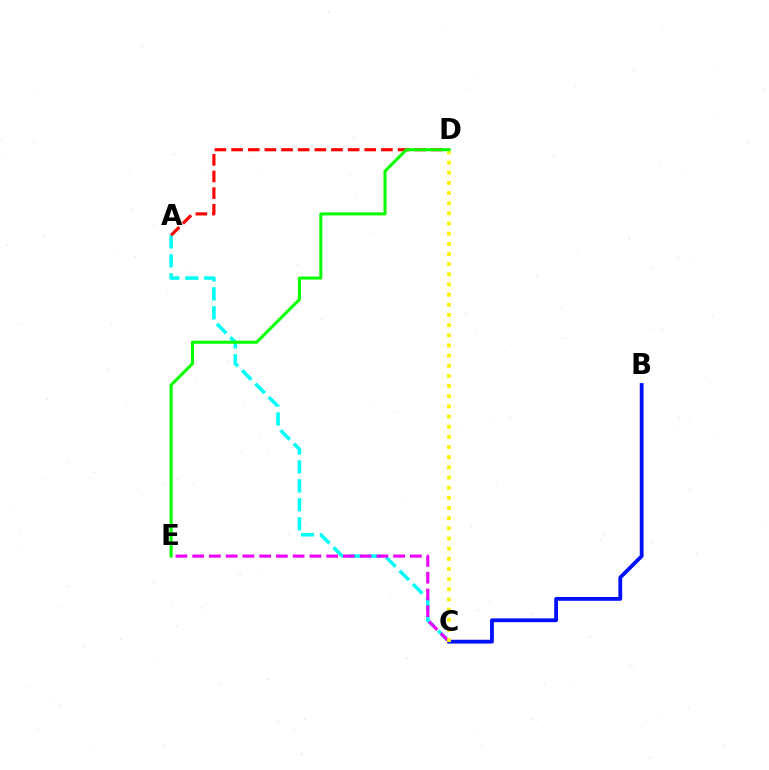{('A', 'C'): [{'color': '#00fff6', 'line_style': 'dashed', 'thickness': 2.57}], ('C', 'E'): [{'color': '#ee00ff', 'line_style': 'dashed', 'thickness': 2.28}], ('B', 'C'): [{'color': '#0010ff', 'line_style': 'solid', 'thickness': 2.74}], ('A', 'D'): [{'color': '#ff0000', 'line_style': 'dashed', 'thickness': 2.26}], ('C', 'D'): [{'color': '#fcf500', 'line_style': 'dotted', 'thickness': 2.76}], ('D', 'E'): [{'color': '#08ff00', 'line_style': 'solid', 'thickness': 2.19}]}